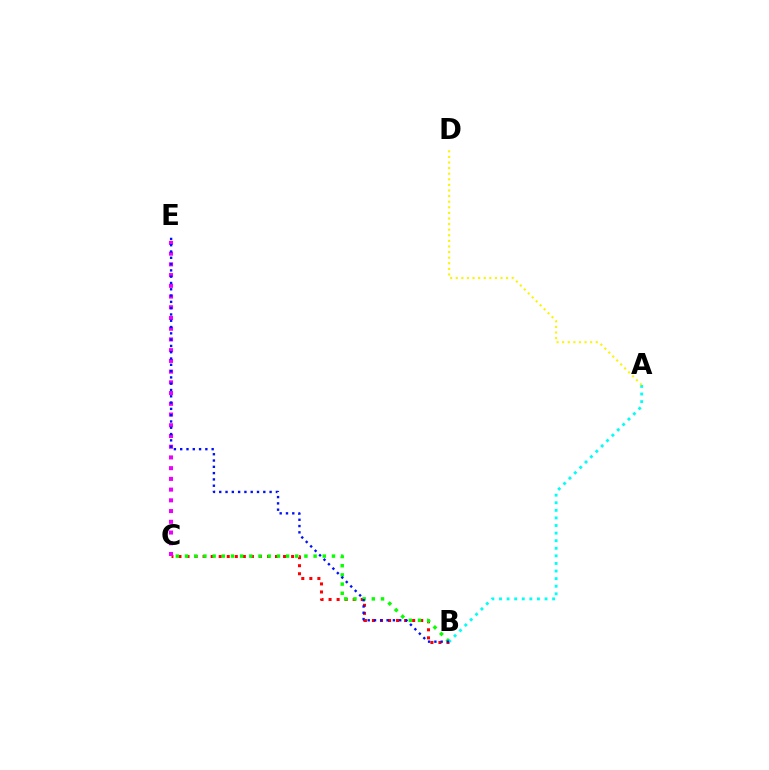{('B', 'C'): [{'color': '#ff0000', 'line_style': 'dotted', 'thickness': 2.19}, {'color': '#08ff00', 'line_style': 'dotted', 'thickness': 2.49}], ('C', 'E'): [{'color': '#ee00ff', 'line_style': 'dotted', 'thickness': 2.91}], ('A', 'B'): [{'color': '#00fff6', 'line_style': 'dotted', 'thickness': 2.06}], ('B', 'E'): [{'color': '#0010ff', 'line_style': 'dotted', 'thickness': 1.71}], ('A', 'D'): [{'color': '#fcf500', 'line_style': 'dotted', 'thickness': 1.52}]}